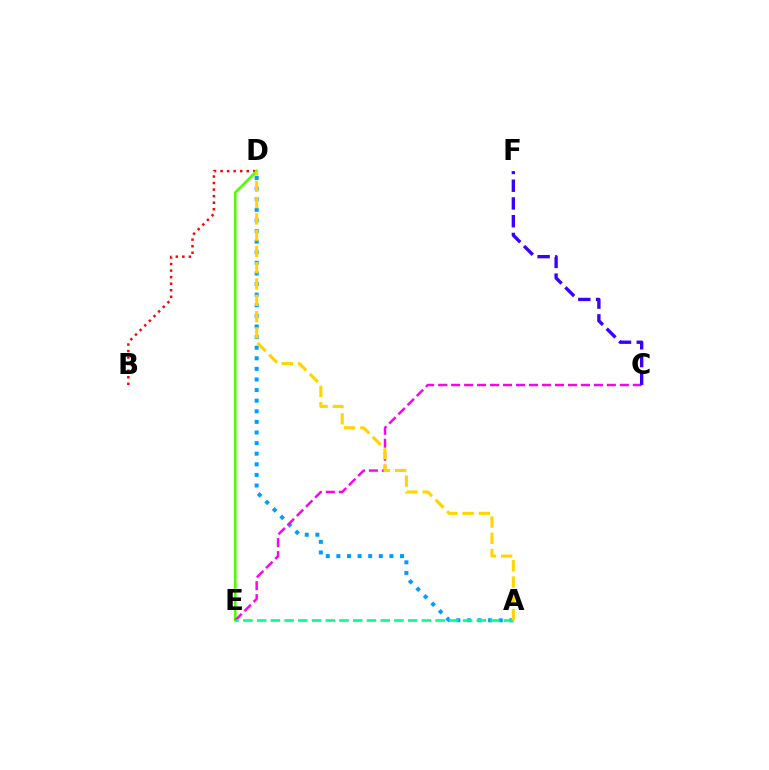{('B', 'D'): [{'color': '#ff0000', 'line_style': 'dotted', 'thickness': 1.78}], ('D', 'E'): [{'color': '#4fff00', 'line_style': 'solid', 'thickness': 1.85}], ('A', 'D'): [{'color': '#009eff', 'line_style': 'dotted', 'thickness': 2.88}, {'color': '#ffd500', 'line_style': 'dashed', 'thickness': 2.21}], ('C', 'E'): [{'color': '#ff00ed', 'line_style': 'dashed', 'thickness': 1.76}], ('A', 'E'): [{'color': '#00ff86', 'line_style': 'dashed', 'thickness': 1.86}], ('C', 'F'): [{'color': '#3700ff', 'line_style': 'dashed', 'thickness': 2.41}]}